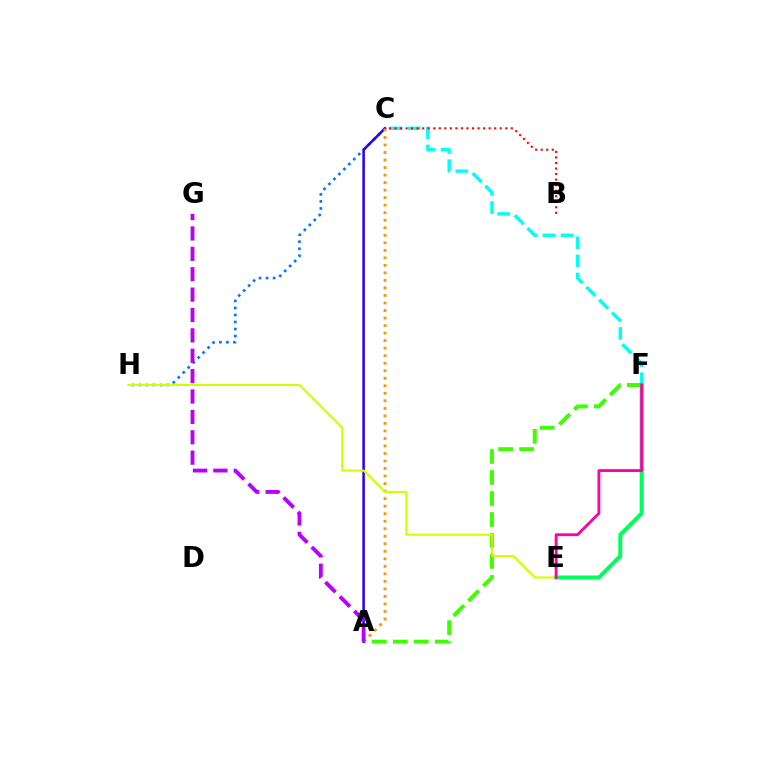{('C', 'H'): [{'color': '#0074ff', 'line_style': 'dotted', 'thickness': 1.91}], ('C', 'F'): [{'color': '#00fff6', 'line_style': 'dashed', 'thickness': 2.45}], ('A', 'F'): [{'color': '#3dff00', 'line_style': 'dashed', 'thickness': 2.85}], ('A', 'C'): [{'color': '#2500ff', 'line_style': 'solid', 'thickness': 1.82}, {'color': '#ff9400', 'line_style': 'dotted', 'thickness': 2.04}], ('E', 'F'): [{'color': '#00ff5c', 'line_style': 'solid', 'thickness': 2.88}, {'color': '#ff00ac', 'line_style': 'solid', 'thickness': 2.05}], ('B', 'C'): [{'color': '#ff0000', 'line_style': 'dotted', 'thickness': 1.5}], ('E', 'H'): [{'color': '#d1ff00', 'line_style': 'solid', 'thickness': 1.51}], ('A', 'G'): [{'color': '#b900ff', 'line_style': 'dashed', 'thickness': 2.77}]}